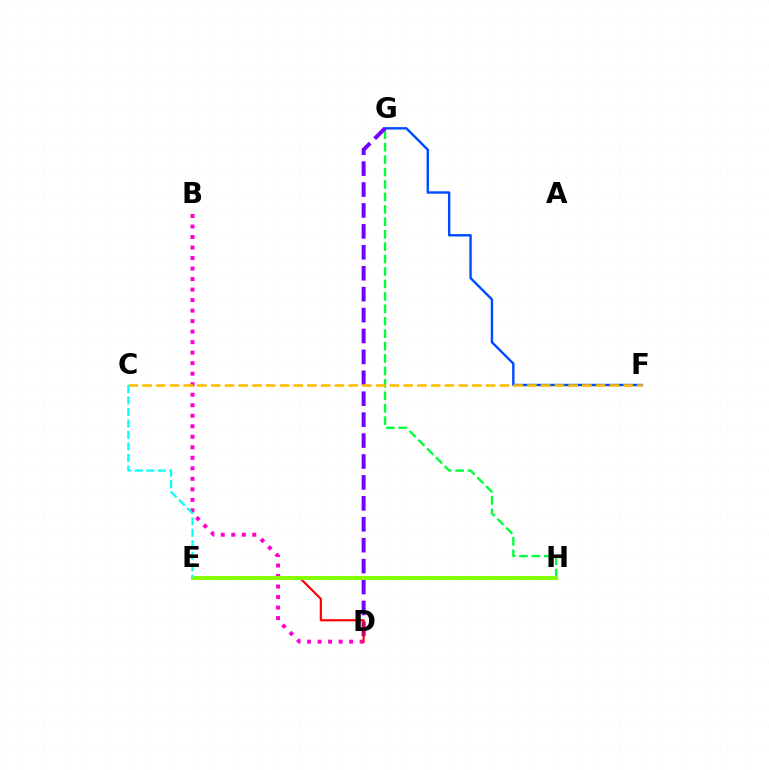{('F', 'G'): [{'color': '#004bff', 'line_style': 'solid', 'thickness': 1.73}], ('B', 'D'): [{'color': '#ff00cf', 'line_style': 'dotted', 'thickness': 2.86}], ('G', 'H'): [{'color': '#00ff39', 'line_style': 'dashed', 'thickness': 1.69}], ('D', 'G'): [{'color': '#7200ff', 'line_style': 'dashed', 'thickness': 2.84}], ('D', 'E'): [{'color': '#ff0000', 'line_style': 'solid', 'thickness': 1.57}], ('E', 'H'): [{'color': '#84ff00', 'line_style': 'solid', 'thickness': 2.82}], ('C', 'F'): [{'color': '#ffbd00', 'line_style': 'dashed', 'thickness': 1.87}], ('C', 'E'): [{'color': '#00fff6', 'line_style': 'dashed', 'thickness': 1.56}]}